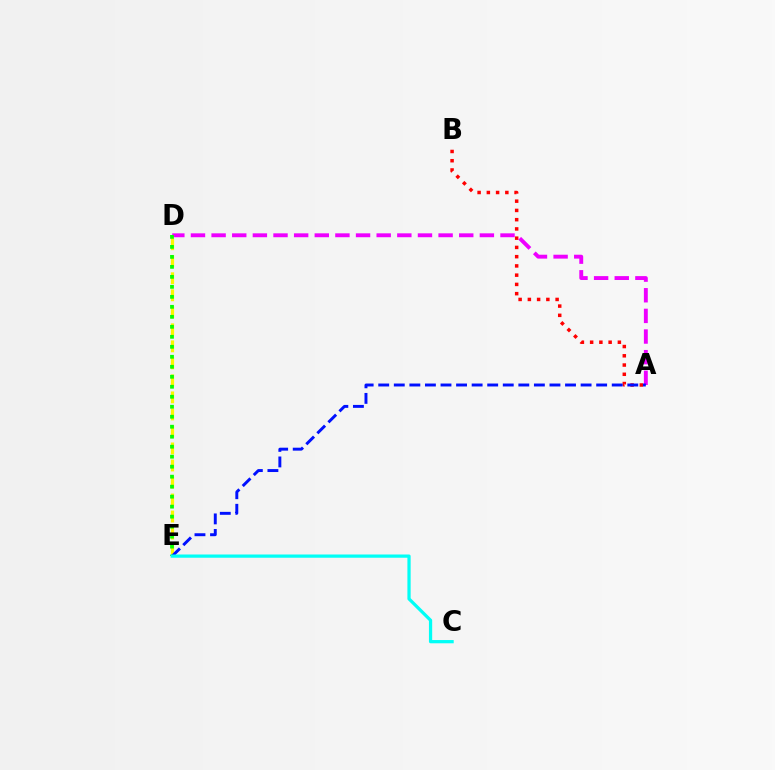{('A', 'D'): [{'color': '#ee00ff', 'line_style': 'dashed', 'thickness': 2.8}], ('D', 'E'): [{'color': '#fcf500', 'line_style': 'dashed', 'thickness': 2.31}, {'color': '#08ff00', 'line_style': 'dotted', 'thickness': 2.71}], ('A', 'B'): [{'color': '#ff0000', 'line_style': 'dotted', 'thickness': 2.51}], ('A', 'E'): [{'color': '#0010ff', 'line_style': 'dashed', 'thickness': 2.11}], ('C', 'E'): [{'color': '#00fff6', 'line_style': 'solid', 'thickness': 2.33}]}